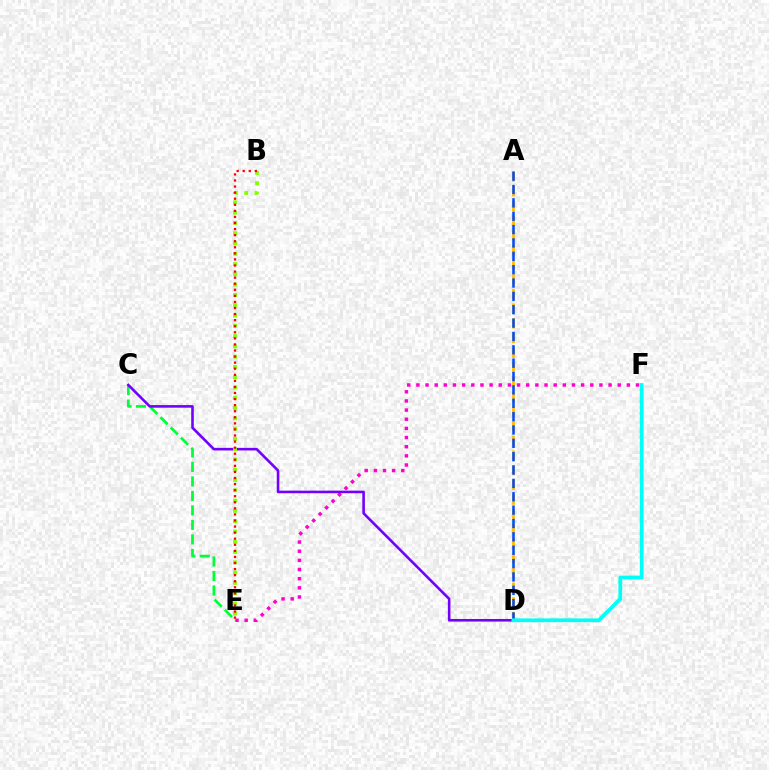{('C', 'E'): [{'color': '#00ff39', 'line_style': 'dashed', 'thickness': 1.97}], ('E', 'F'): [{'color': '#ff00cf', 'line_style': 'dotted', 'thickness': 2.49}], ('C', 'D'): [{'color': '#7200ff', 'line_style': 'solid', 'thickness': 1.87}], ('A', 'D'): [{'color': '#ffbd00', 'line_style': 'dashed', 'thickness': 1.99}, {'color': '#004bff', 'line_style': 'dashed', 'thickness': 1.81}], ('B', 'E'): [{'color': '#84ff00', 'line_style': 'dotted', 'thickness': 2.79}, {'color': '#ff0000', 'line_style': 'dotted', 'thickness': 1.65}], ('D', 'F'): [{'color': '#00fff6', 'line_style': 'solid', 'thickness': 2.69}]}